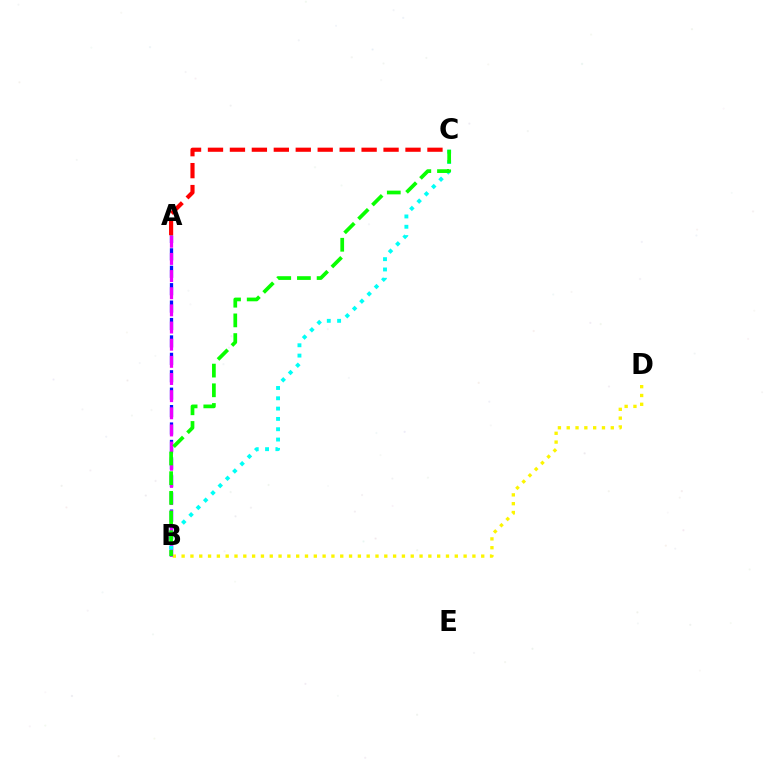{('A', 'B'): [{'color': '#0010ff', 'line_style': 'dashed', 'thickness': 2.37}, {'color': '#ee00ff', 'line_style': 'dashed', 'thickness': 2.33}], ('B', 'D'): [{'color': '#fcf500', 'line_style': 'dotted', 'thickness': 2.39}], ('B', 'C'): [{'color': '#00fff6', 'line_style': 'dotted', 'thickness': 2.8}, {'color': '#08ff00', 'line_style': 'dashed', 'thickness': 2.67}], ('A', 'C'): [{'color': '#ff0000', 'line_style': 'dashed', 'thickness': 2.98}]}